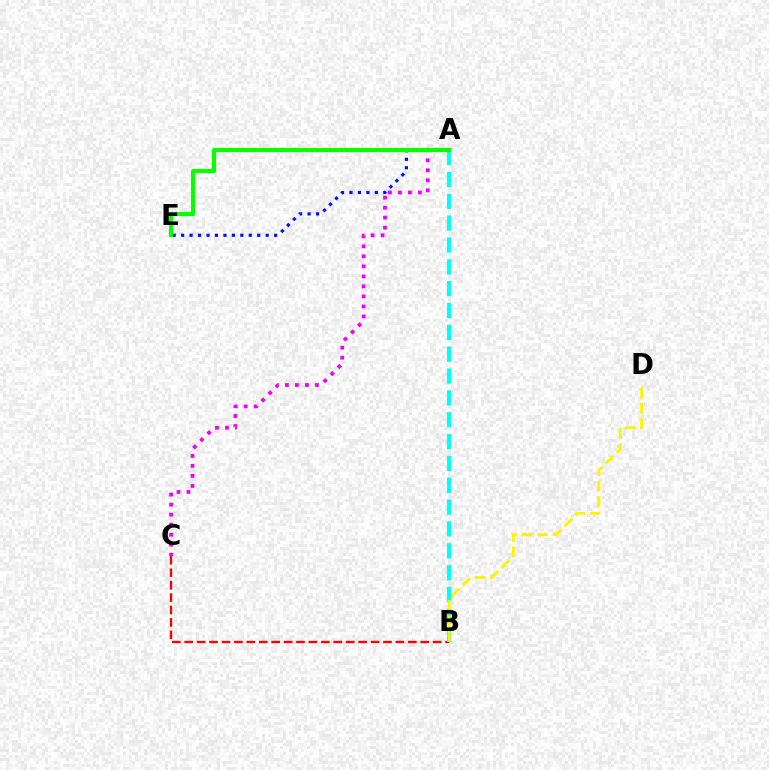{('B', 'C'): [{'color': '#ff0000', 'line_style': 'dashed', 'thickness': 1.69}], ('A', 'E'): [{'color': '#0010ff', 'line_style': 'dotted', 'thickness': 2.3}, {'color': '#08ff00', 'line_style': 'solid', 'thickness': 2.98}], ('A', 'C'): [{'color': '#ee00ff', 'line_style': 'dotted', 'thickness': 2.72}], ('A', 'B'): [{'color': '#00fff6', 'line_style': 'dashed', 'thickness': 2.97}], ('B', 'D'): [{'color': '#fcf500', 'line_style': 'dashed', 'thickness': 2.1}]}